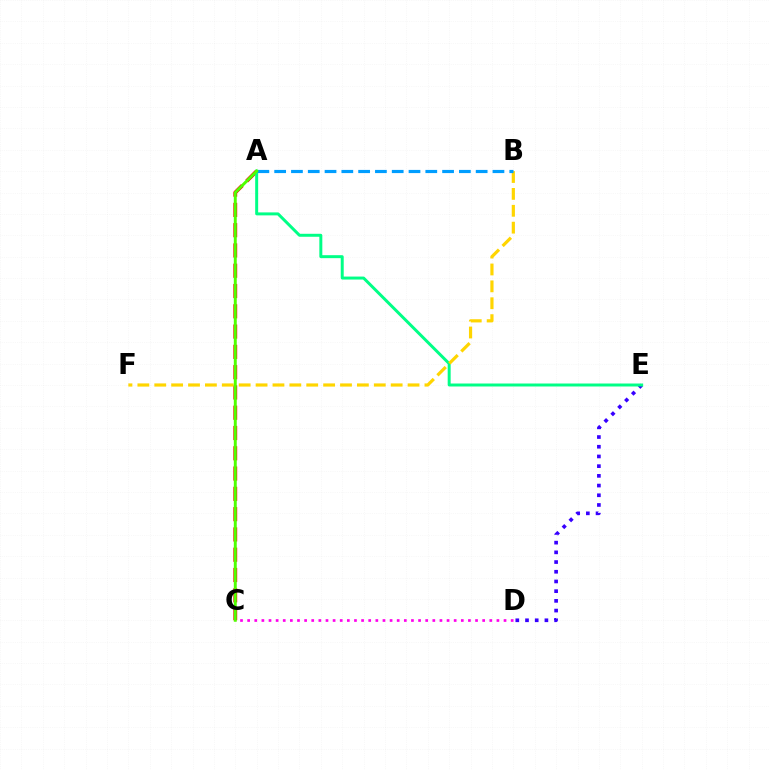{('A', 'C'): [{'color': '#ff0000', 'line_style': 'dashed', 'thickness': 2.76}, {'color': '#4fff00', 'line_style': 'solid', 'thickness': 2.12}], ('D', 'E'): [{'color': '#3700ff', 'line_style': 'dotted', 'thickness': 2.64}], ('A', 'E'): [{'color': '#00ff86', 'line_style': 'solid', 'thickness': 2.14}], ('B', 'F'): [{'color': '#ffd500', 'line_style': 'dashed', 'thickness': 2.29}], ('C', 'D'): [{'color': '#ff00ed', 'line_style': 'dotted', 'thickness': 1.94}], ('A', 'B'): [{'color': '#009eff', 'line_style': 'dashed', 'thickness': 2.28}]}